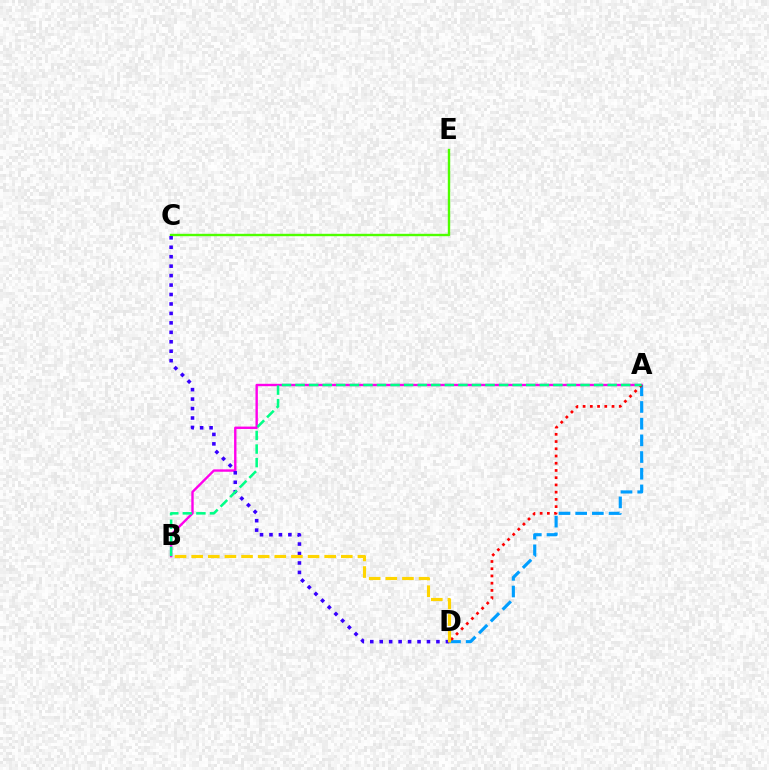{('C', 'E'): [{'color': '#4fff00', 'line_style': 'solid', 'thickness': 1.72}], ('A', 'B'): [{'color': '#ff00ed', 'line_style': 'solid', 'thickness': 1.72}, {'color': '#00ff86', 'line_style': 'dashed', 'thickness': 1.84}], ('A', 'D'): [{'color': '#009eff', 'line_style': 'dashed', 'thickness': 2.27}, {'color': '#ff0000', 'line_style': 'dotted', 'thickness': 1.96}], ('C', 'D'): [{'color': '#3700ff', 'line_style': 'dotted', 'thickness': 2.57}], ('B', 'D'): [{'color': '#ffd500', 'line_style': 'dashed', 'thickness': 2.26}]}